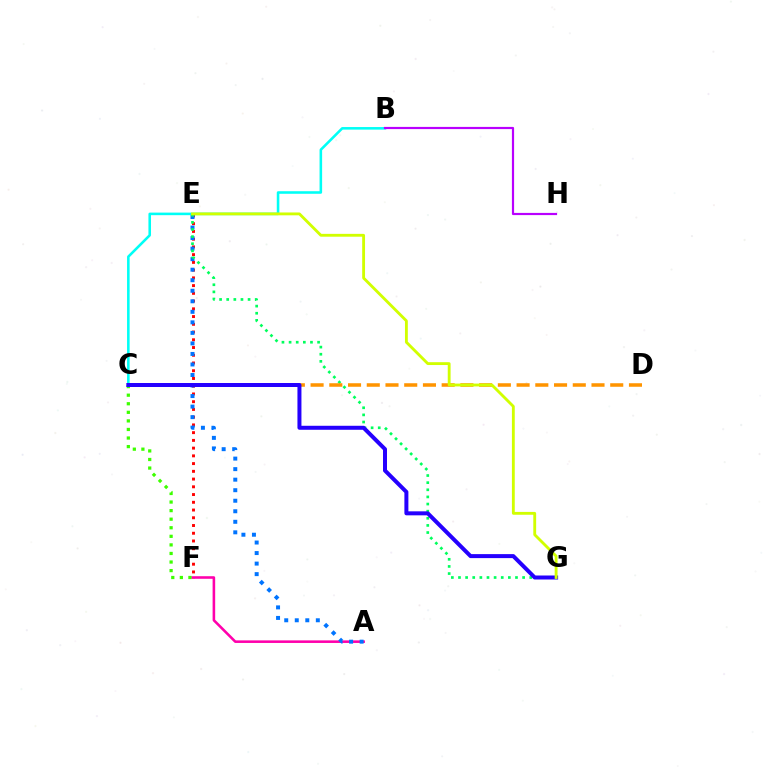{('E', 'F'): [{'color': '#ff0000', 'line_style': 'dotted', 'thickness': 2.1}], ('B', 'C'): [{'color': '#00fff6', 'line_style': 'solid', 'thickness': 1.85}], ('A', 'F'): [{'color': '#ff00ac', 'line_style': 'solid', 'thickness': 1.85}], ('B', 'H'): [{'color': '#b900ff', 'line_style': 'solid', 'thickness': 1.57}], ('A', 'E'): [{'color': '#0074ff', 'line_style': 'dotted', 'thickness': 2.86}], ('E', 'G'): [{'color': '#00ff5c', 'line_style': 'dotted', 'thickness': 1.94}, {'color': '#d1ff00', 'line_style': 'solid', 'thickness': 2.05}], ('C', 'D'): [{'color': '#ff9400', 'line_style': 'dashed', 'thickness': 2.54}], ('C', 'F'): [{'color': '#3dff00', 'line_style': 'dotted', 'thickness': 2.33}], ('C', 'G'): [{'color': '#2500ff', 'line_style': 'solid', 'thickness': 2.88}]}